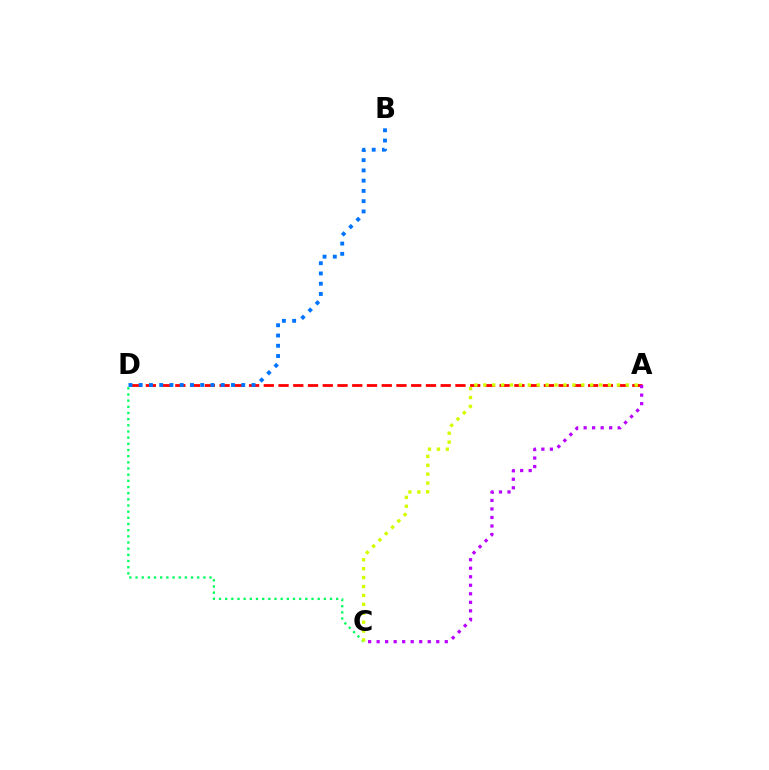{('A', 'D'): [{'color': '#ff0000', 'line_style': 'dashed', 'thickness': 2.0}], ('C', 'D'): [{'color': '#00ff5c', 'line_style': 'dotted', 'thickness': 1.68}], ('A', 'C'): [{'color': '#d1ff00', 'line_style': 'dotted', 'thickness': 2.42}, {'color': '#b900ff', 'line_style': 'dotted', 'thickness': 2.31}], ('B', 'D'): [{'color': '#0074ff', 'line_style': 'dotted', 'thickness': 2.79}]}